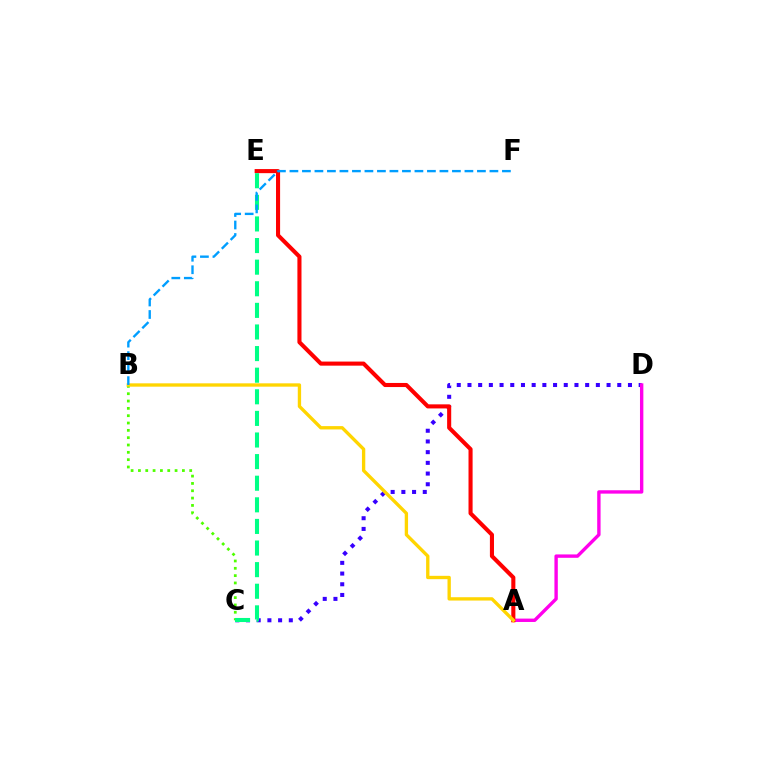{('C', 'D'): [{'color': '#3700ff', 'line_style': 'dotted', 'thickness': 2.91}], ('A', 'D'): [{'color': '#ff00ed', 'line_style': 'solid', 'thickness': 2.43}], ('B', 'C'): [{'color': '#4fff00', 'line_style': 'dotted', 'thickness': 1.99}], ('A', 'E'): [{'color': '#ff0000', 'line_style': 'solid', 'thickness': 2.94}], ('C', 'E'): [{'color': '#00ff86', 'line_style': 'dashed', 'thickness': 2.94}], ('A', 'B'): [{'color': '#ffd500', 'line_style': 'solid', 'thickness': 2.4}], ('B', 'F'): [{'color': '#009eff', 'line_style': 'dashed', 'thickness': 1.7}]}